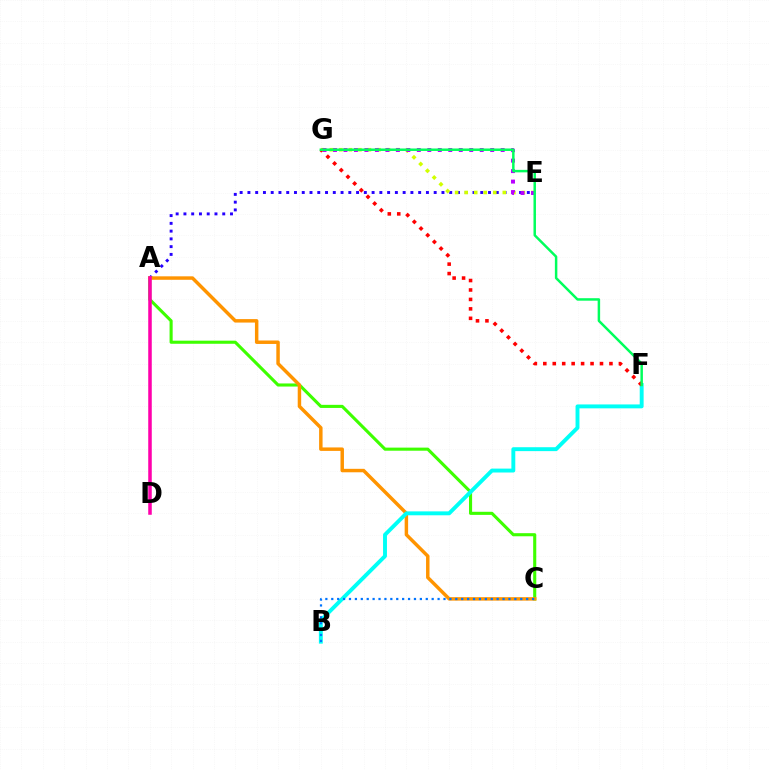{('A', 'E'): [{'color': '#2500ff', 'line_style': 'dotted', 'thickness': 2.11}], ('A', 'C'): [{'color': '#3dff00', 'line_style': 'solid', 'thickness': 2.23}, {'color': '#ff9400', 'line_style': 'solid', 'thickness': 2.49}], ('B', 'F'): [{'color': '#00fff6', 'line_style': 'solid', 'thickness': 2.81}], ('E', 'G'): [{'color': '#d1ff00', 'line_style': 'dotted', 'thickness': 2.59}, {'color': '#b900ff', 'line_style': 'dotted', 'thickness': 2.85}], ('F', 'G'): [{'color': '#ff0000', 'line_style': 'dotted', 'thickness': 2.57}, {'color': '#00ff5c', 'line_style': 'solid', 'thickness': 1.79}], ('B', 'C'): [{'color': '#0074ff', 'line_style': 'dotted', 'thickness': 1.6}], ('A', 'D'): [{'color': '#ff00ac', 'line_style': 'solid', 'thickness': 2.54}]}